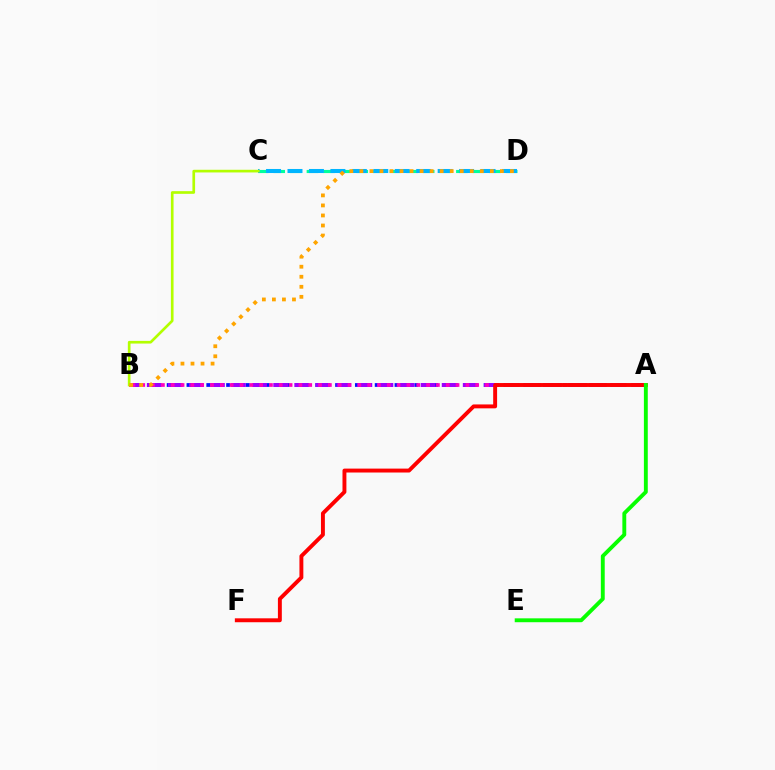{('A', 'B'): [{'color': '#0010ff', 'line_style': 'dotted', 'thickness': 2.69}, {'color': '#9b00ff', 'line_style': 'dashed', 'thickness': 2.86}, {'color': '#ff00bd', 'line_style': 'dotted', 'thickness': 2.67}], ('C', 'D'): [{'color': '#00ff9d', 'line_style': 'dashed', 'thickness': 2.26}, {'color': '#00b5ff', 'line_style': 'dashed', 'thickness': 2.91}], ('A', 'F'): [{'color': '#ff0000', 'line_style': 'solid', 'thickness': 2.82}], ('B', 'C'): [{'color': '#b3ff00', 'line_style': 'solid', 'thickness': 1.92}], ('A', 'E'): [{'color': '#08ff00', 'line_style': 'solid', 'thickness': 2.79}], ('B', 'D'): [{'color': '#ffa500', 'line_style': 'dotted', 'thickness': 2.73}]}